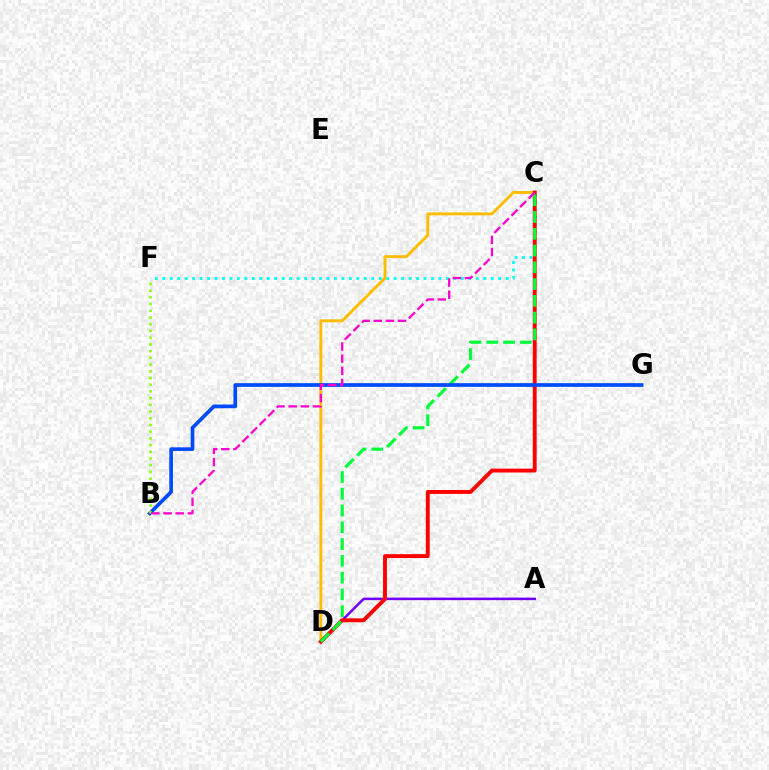{('A', 'D'): [{'color': '#7200ff', 'line_style': 'solid', 'thickness': 1.82}], ('C', 'F'): [{'color': '#00fff6', 'line_style': 'dotted', 'thickness': 2.03}], ('C', 'D'): [{'color': '#ffbd00', 'line_style': 'solid', 'thickness': 2.1}, {'color': '#ff0000', 'line_style': 'solid', 'thickness': 2.8}, {'color': '#00ff39', 'line_style': 'dashed', 'thickness': 2.28}], ('B', 'G'): [{'color': '#004bff', 'line_style': 'solid', 'thickness': 2.66}], ('B', 'F'): [{'color': '#84ff00', 'line_style': 'dotted', 'thickness': 1.82}], ('B', 'C'): [{'color': '#ff00cf', 'line_style': 'dashed', 'thickness': 1.65}]}